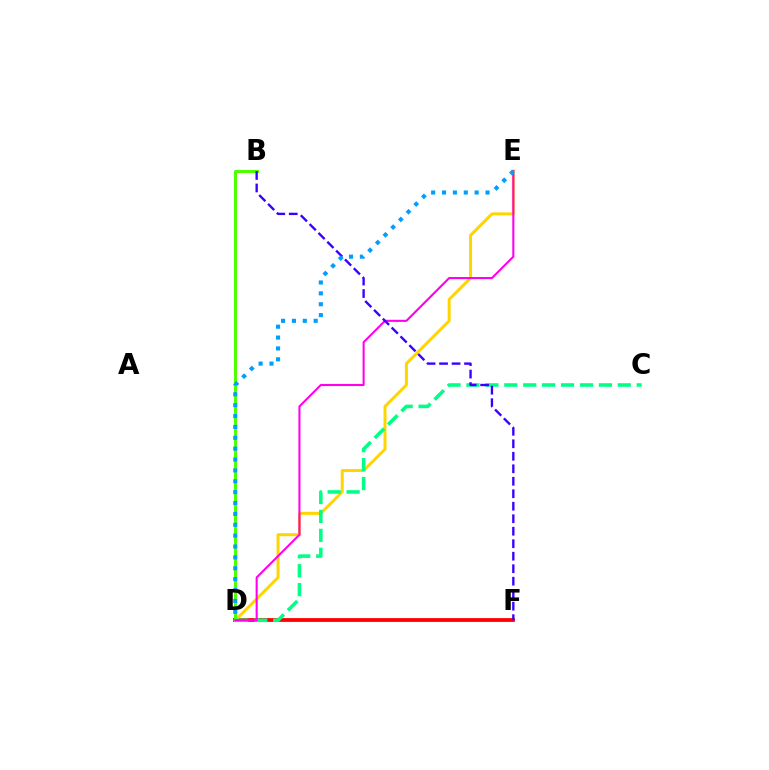{('D', 'F'): [{'color': '#ff0000', 'line_style': 'solid', 'thickness': 2.72}], ('D', 'E'): [{'color': '#ffd500', 'line_style': 'solid', 'thickness': 2.15}, {'color': '#ff00ed', 'line_style': 'solid', 'thickness': 1.5}, {'color': '#009eff', 'line_style': 'dotted', 'thickness': 2.95}], ('B', 'D'): [{'color': '#4fff00', 'line_style': 'solid', 'thickness': 2.16}], ('C', 'D'): [{'color': '#00ff86', 'line_style': 'dashed', 'thickness': 2.57}], ('B', 'F'): [{'color': '#3700ff', 'line_style': 'dashed', 'thickness': 1.7}]}